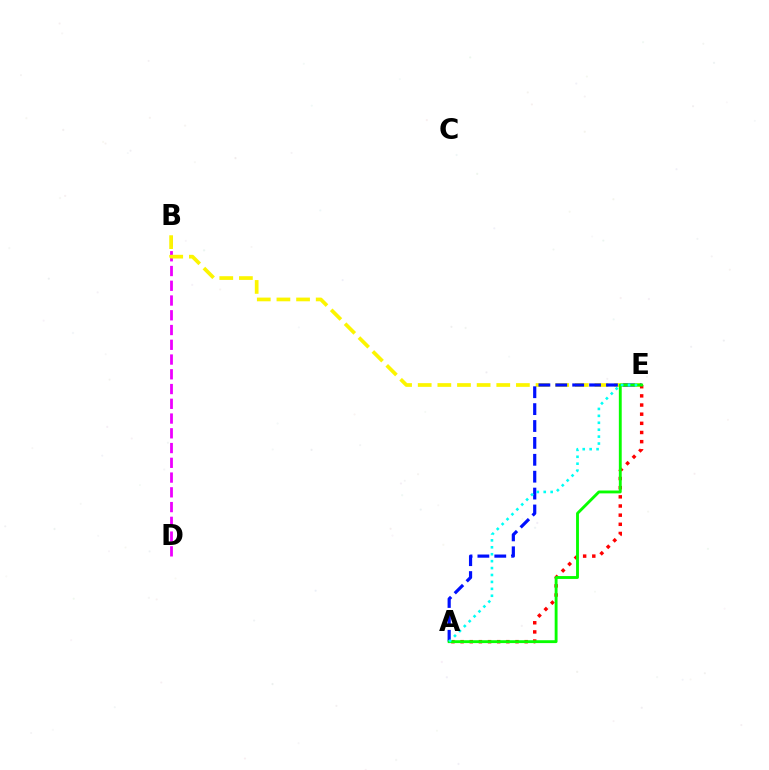{('B', 'D'): [{'color': '#ee00ff', 'line_style': 'dashed', 'thickness': 2.0}], ('B', 'E'): [{'color': '#fcf500', 'line_style': 'dashed', 'thickness': 2.67}], ('A', 'E'): [{'color': '#0010ff', 'line_style': 'dashed', 'thickness': 2.29}, {'color': '#ff0000', 'line_style': 'dotted', 'thickness': 2.49}, {'color': '#08ff00', 'line_style': 'solid', 'thickness': 2.06}, {'color': '#00fff6', 'line_style': 'dotted', 'thickness': 1.88}]}